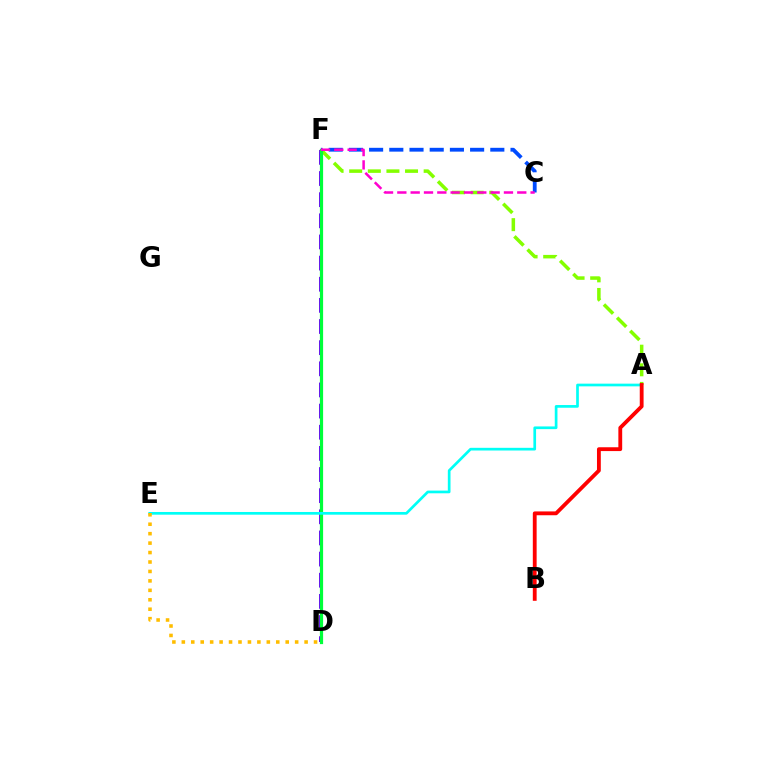{('C', 'F'): [{'color': '#004bff', 'line_style': 'dashed', 'thickness': 2.74}, {'color': '#ff00cf', 'line_style': 'dashed', 'thickness': 1.81}], ('D', 'F'): [{'color': '#7200ff', 'line_style': 'dashed', 'thickness': 2.87}, {'color': '#00ff39', 'line_style': 'solid', 'thickness': 2.32}], ('A', 'F'): [{'color': '#84ff00', 'line_style': 'dashed', 'thickness': 2.53}], ('A', 'E'): [{'color': '#00fff6', 'line_style': 'solid', 'thickness': 1.94}], ('A', 'B'): [{'color': '#ff0000', 'line_style': 'solid', 'thickness': 2.75}], ('D', 'E'): [{'color': '#ffbd00', 'line_style': 'dotted', 'thickness': 2.57}]}